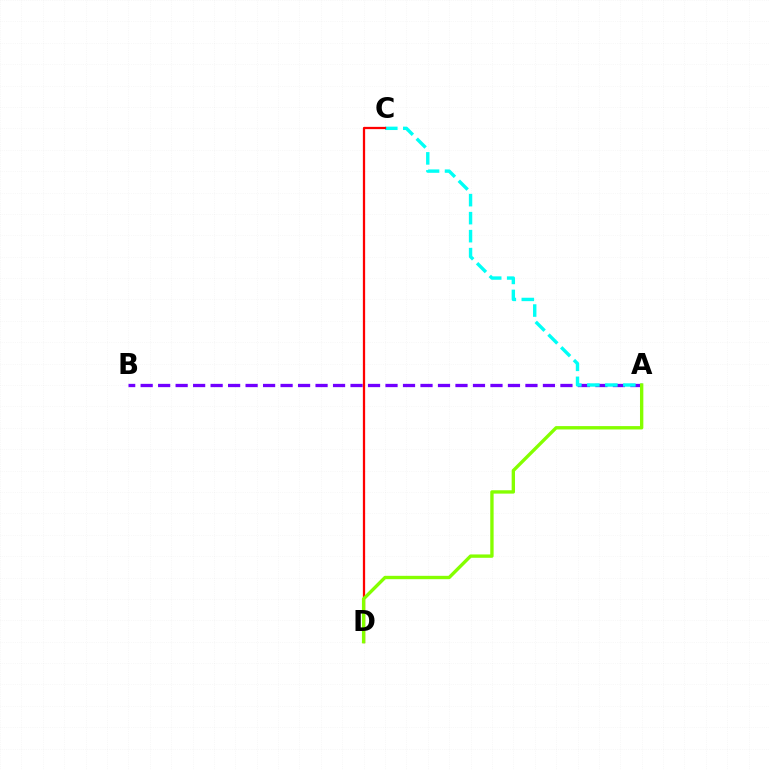{('A', 'B'): [{'color': '#7200ff', 'line_style': 'dashed', 'thickness': 2.38}], ('A', 'C'): [{'color': '#00fff6', 'line_style': 'dashed', 'thickness': 2.45}], ('C', 'D'): [{'color': '#ff0000', 'line_style': 'solid', 'thickness': 1.63}], ('A', 'D'): [{'color': '#84ff00', 'line_style': 'solid', 'thickness': 2.42}]}